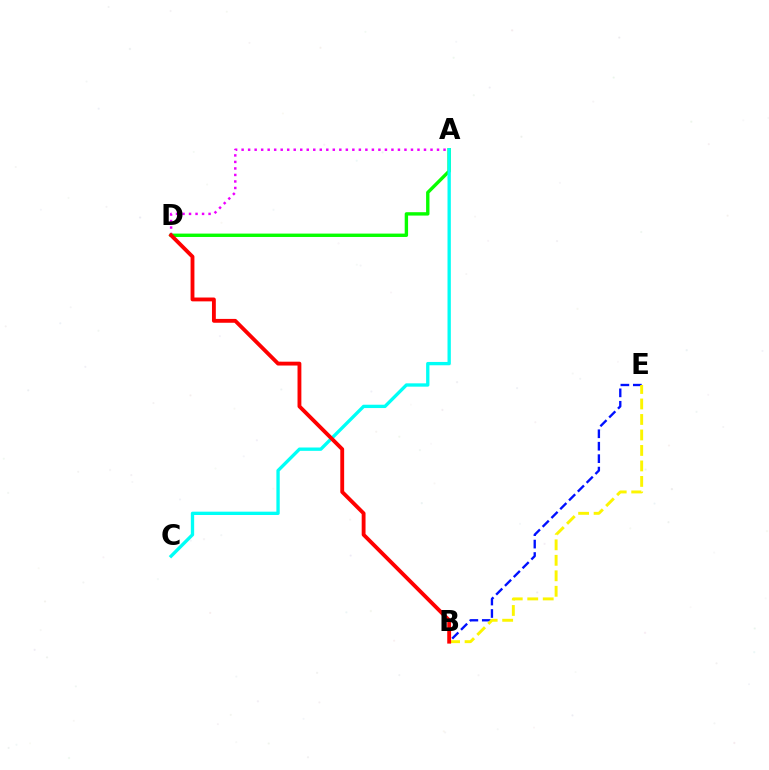{('A', 'D'): [{'color': '#ee00ff', 'line_style': 'dotted', 'thickness': 1.77}, {'color': '#08ff00', 'line_style': 'solid', 'thickness': 2.43}], ('B', 'E'): [{'color': '#0010ff', 'line_style': 'dashed', 'thickness': 1.69}, {'color': '#fcf500', 'line_style': 'dashed', 'thickness': 2.1}], ('A', 'C'): [{'color': '#00fff6', 'line_style': 'solid', 'thickness': 2.4}], ('B', 'D'): [{'color': '#ff0000', 'line_style': 'solid', 'thickness': 2.77}]}